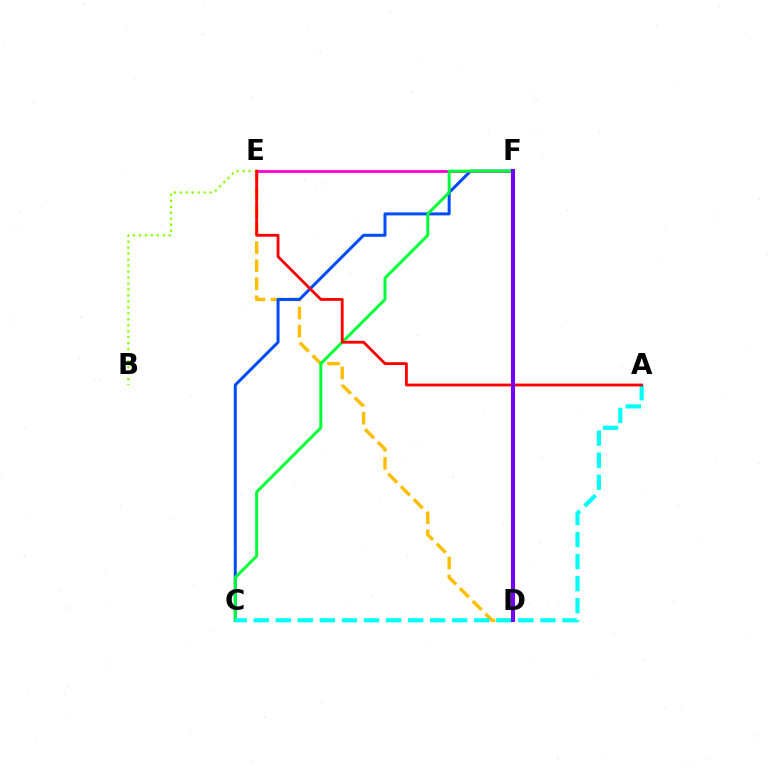{('D', 'E'): [{'color': '#ffbd00', 'line_style': 'dashed', 'thickness': 2.45}], ('C', 'F'): [{'color': '#004bff', 'line_style': 'solid', 'thickness': 2.16}, {'color': '#00ff39', 'line_style': 'solid', 'thickness': 2.14}], ('B', 'E'): [{'color': '#84ff00', 'line_style': 'dotted', 'thickness': 1.62}], ('E', 'F'): [{'color': '#ff00cf', 'line_style': 'solid', 'thickness': 2.02}], ('A', 'C'): [{'color': '#00fff6', 'line_style': 'dashed', 'thickness': 3.0}], ('A', 'E'): [{'color': '#ff0000', 'line_style': 'solid', 'thickness': 2.03}], ('D', 'F'): [{'color': '#7200ff', 'line_style': 'solid', 'thickness': 2.92}]}